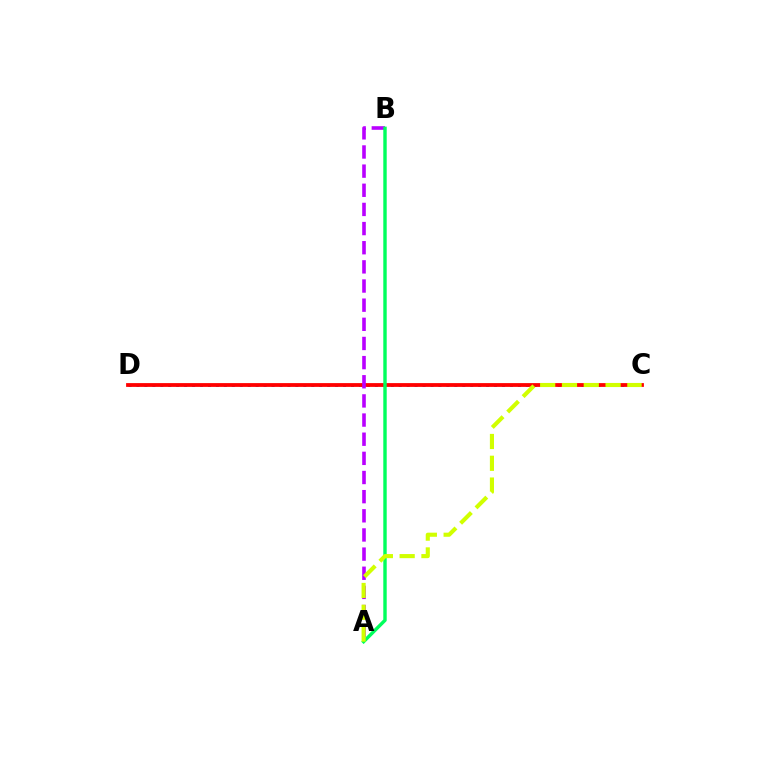{('C', 'D'): [{'color': '#0074ff', 'line_style': 'dotted', 'thickness': 2.16}, {'color': '#ff0000', 'line_style': 'solid', 'thickness': 2.73}], ('A', 'B'): [{'color': '#b900ff', 'line_style': 'dashed', 'thickness': 2.6}, {'color': '#00ff5c', 'line_style': 'solid', 'thickness': 2.46}], ('A', 'C'): [{'color': '#d1ff00', 'line_style': 'dashed', 'thickness': 2.96}]}